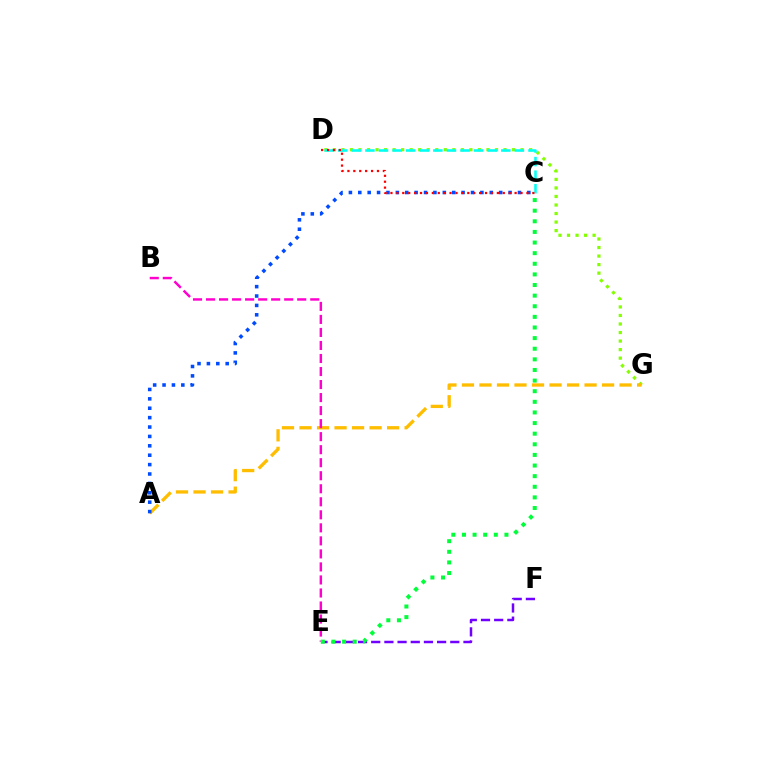{('D', 'G'): [{'color': '#84ff00', 'line_style': 'dotted', 'thickness': 2.32}], ('A', 'G'): [{'color': '#ffbd00', 'line_style': 'dashed', 'thickness': 2.38}], ('C', 'D'): [{'color': '#00fff6', 'line_style': 'dashed', 'thickness': 1.85}, {'color': '#ff0000', 'line_style': 'dotted', 'thickness': 1.61}], ('A', 'C'): [{'color': '#004bff', 'line_style': 'dotted', 'thickness': 2.55}], ('E', 'F'): [{'color': '#7200ff', 'line_style': 'dashed', 'thickness': 1.79}], ('B', 'E'): [{'color': '#ff00cf', 'line_style': 'dashed', 'thickness': 1.77}], ('C', 'E'): [{'color': '#00ff39', 'line_style': 'dotted', 'thickness': 2.89}]}